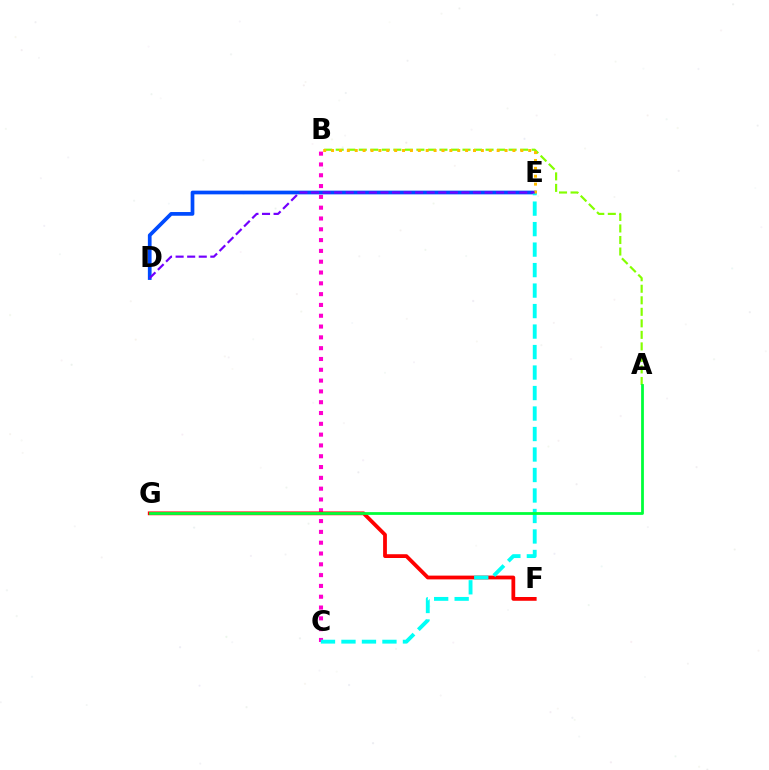{('B', 'C'): [{'color': '#ff00cf', 'line_style': 'dotted', 'thickness': 2.94}], ('F', 'G'): [{'color': '#ff0000', 'line_style': 'solid', 'thickness': 2.72}], ('A', 'B'): [{'color': '#84ff00', 'line_style': 'dashed', 'thickness': 1.57}], ('D', 'E'): [{'color': '#004bff', 'line_style': 'solid', 'thickness': 2.67}, {'color': '#7200ff', 'line_style': 'dashed', 'thickness': 1.57}], ('C', 'E'): [{'color': '#00fff6', 'line_style': 'dashed', 'thickness': 2.78}], ('B', 'E'): [{'color': '#ffbd00', 'line_style': 'dotted', 'thickness': 2.14}], ('A', 'G'): [{'color': '#00ff39', 'line_style': 'solid', 'thickness': 2.0}]}